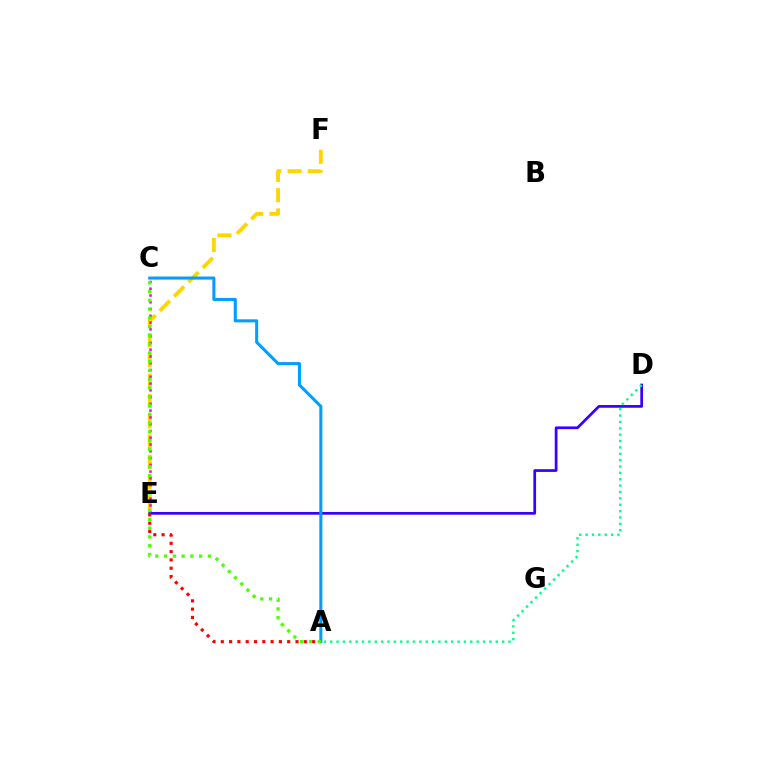{('E', 'F'): [{'color': '#ffd500', 'line_style': 'dashed', 'thickness': 2.76}], ('C', 'E'): [{'color': '#ff00ed', 'line_style': 'dotted', 'thickness': 1.84}], ('D', 'E'): [{'color': '#3700ff', 'line_style': 'solid', 'thickness': 1.96}], ('A', 'E'): [{'color': '#ff0000', 'line_style': 'dotted', 'thickness': 2.25}], ('A', 'C'): [{'color': '#009eff', 'line_style': 'solid', 'thickness': 2.19}, {'color': '#4fff00', 'line_style': 'dotted', 'thickness': 2.38}], ('A', 'D'): [{'color': '#00ff86', 'line_style': 'dotted', 'thickness': 1.73}]}